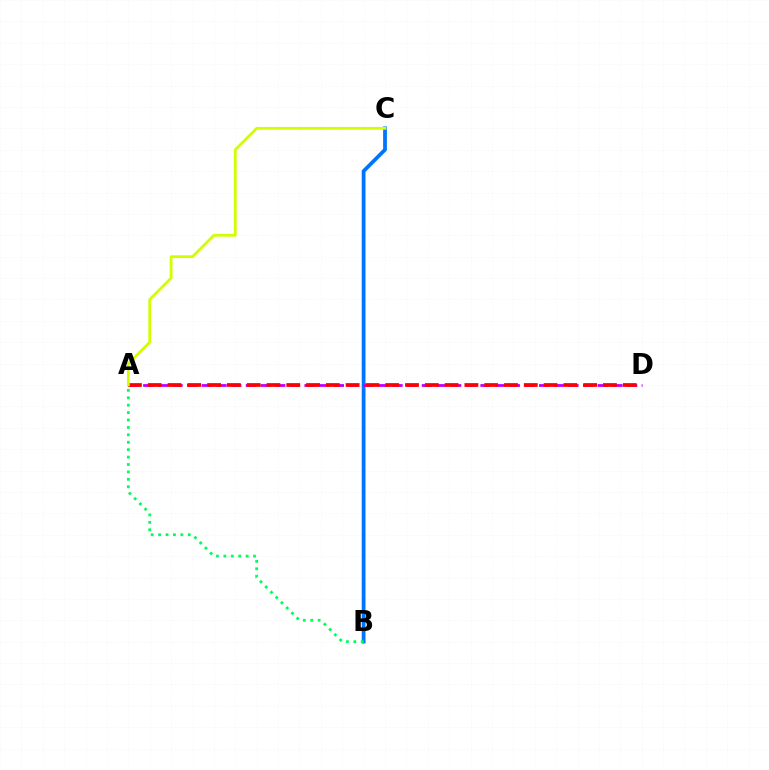{('B', 'C'): [{'color': '#0074ff', 'line_style': 'solid', 'thickness': 2.71}], ('A', 'B'): [{'color': '#00ff5c', 'line_style': 'dotted', 'thickness': 2.01}], ('A', 'D'): [{'color': '#b900ff', 'line_style': 'dashed', 'thickness': 1.99}, {'color': '#ff0000', 'line_style': 'dashed', 'thickness': 2.69}], ('A', 'C'): [{'color': '#d1ff00', 'line_style': 'solid', 'thickness': 2.01}]}